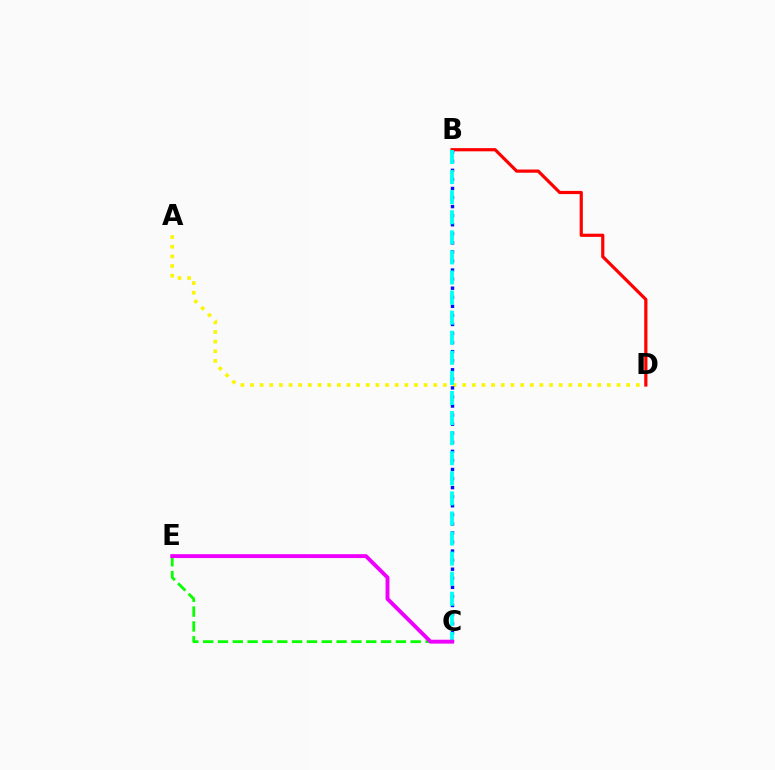{('A', 'D'): [{'color': '#fcf500', 'line_style': 'dotted', 'thickness': 2.62}], ('C', 'E'): [{'color': '#08ff00', 'line_style': 'dashed', 'thickness': 2.01}, {'color': '#ee00ff', 'line_style': 'solid', 'thickness': 2.8}], ('B', 'D'): [{'color': '#ff0000', 'line_style': 'solid', 'thickness': 2.3}], ('B', 'C'): [{'color': '#0010ff', 'line_style': 'dotted', 'thickness': 2.46}, {'color': '#00fff6', 'line_style': 'dashed', 'thickness': 2.73}]}